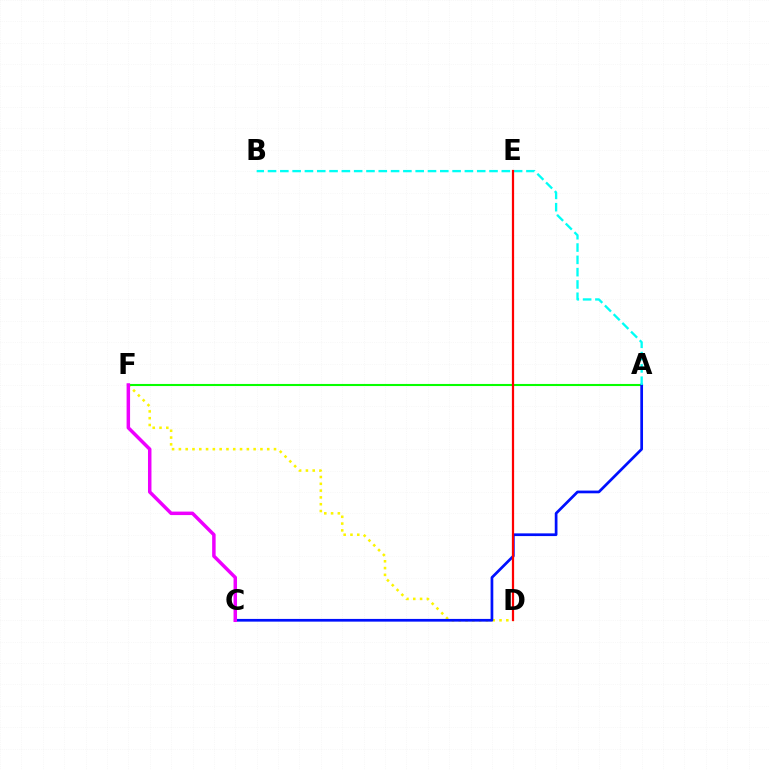{('D', 'F'): [{'color': '#fcf500', 'line_style': 'dotted', 'thickness': 1.85}], ('A', 'F'): [{'color': '#08ff00', 'line_style': 'solid', 'thickness': 1.51}], ('A', 'C'): [{'color': '#0010ff', 'line_style': 'solid', 'thickness': 1.95}], ('A', 'B'): [{'color': '#00fff6', 'line_style': 'dashed', 'thickness': 1.67}], ('D', 'E'): [{'color': '#ff0000', 'line_style': 'solid', 'thickness': 1.61}], ('C', 'F'): [{'color': '#ee00ff', 'line_style': 'solid', 'thickness': 2.51}]}